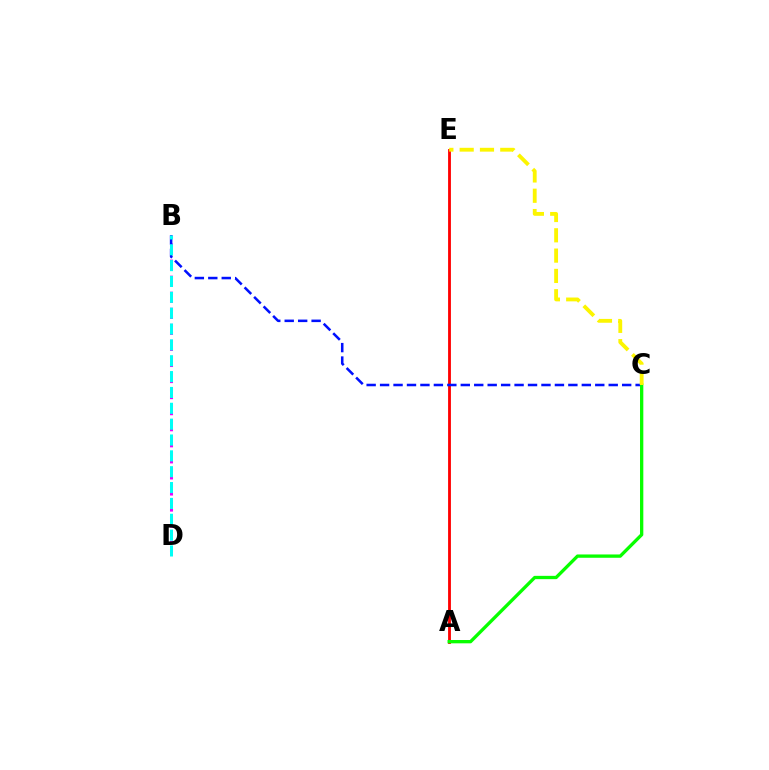{('A', 'E'): [{'color': '#ff0000', 'line_style': 'solid', 'thickness': 2.04}], ('B', 'D'): [{'color': '#ee00ff', 'line_style': 'dotted', 'thickness': 2.18}, {'color': '#00fff6', 'line_style': 'dashed', 'thickness': 2.15}], ('B', 'C'): [{'color': '#0010ff', 'line_style': 'dashed', 'thickness': 1.83}], ('A', 'C'): [{'color': '#08ff00', 'line_style': 'solid', 'thickness': 2.38}], ('C', 'E'): [{'color': '#fcf500', 'line_style': 'dashed', 'thickness': 2.76}]}